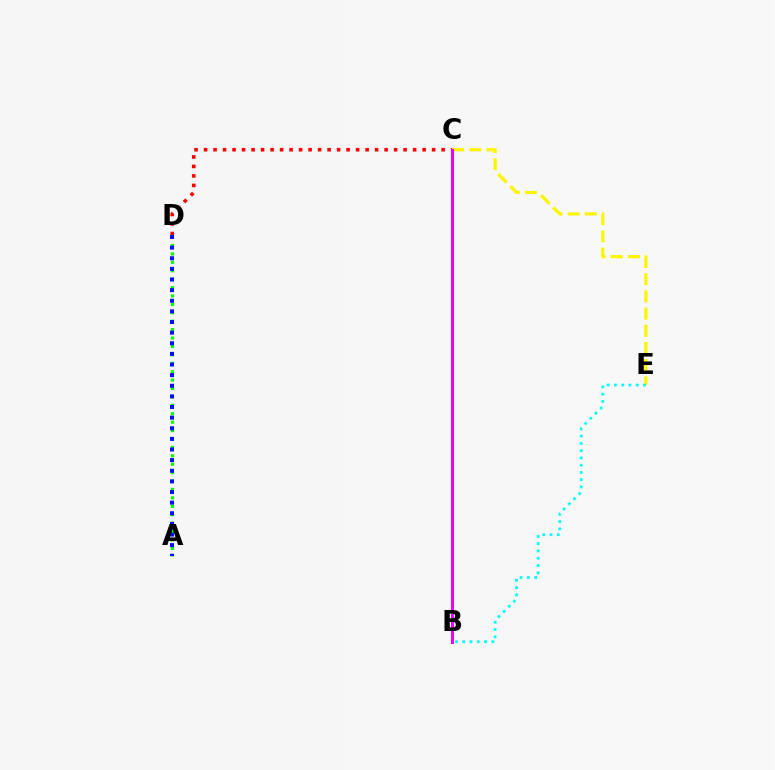{('A', 'D'): [{'color': '#08ff00', 'line_style': 'dotted', 'thickness': 2.29}, {'color': '#0010ff', 'line_style': 'dotted', 'thickness': 2.89}], ('C', 'D'): [{'color': '#ff0000', 'line_style': 'dotted', 'thickness': 2.58}], ('C', 'E'): [{'color': '#fcf500', 'line_style': 'dashed', 'thickness': 2.33}], ('B', 'E'): [{'color': '#00fff6', 'line_style': 'dotted', 'thickness': 1.97}], ('B', 'C'): [{'color': '#ee00ff', 'line_style': 'solid', 'thickness': 2.16}]}